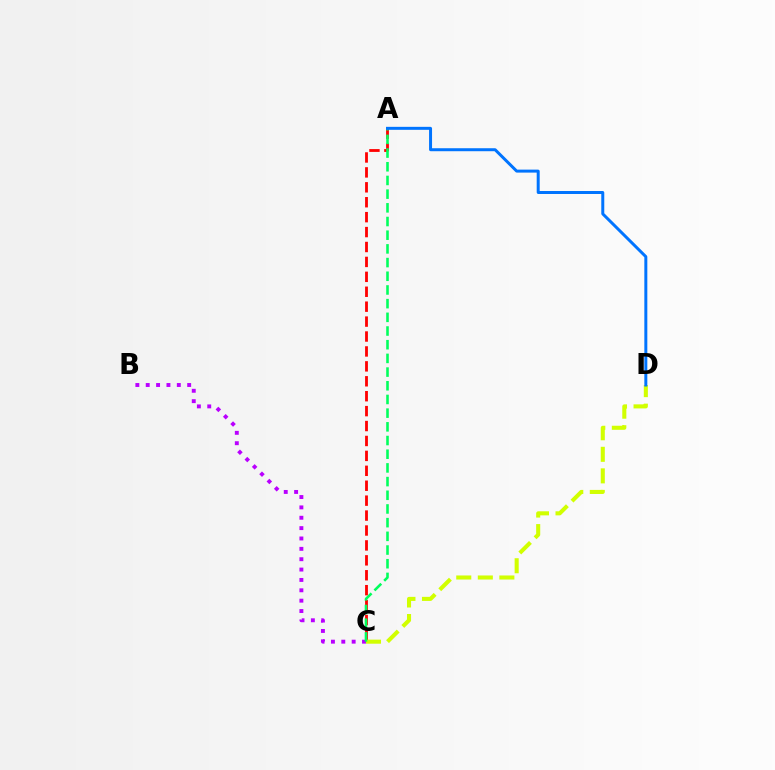{('B', 'C'): [{'color': '#b900ff', 'line_style': 'dotted', 'thickness': 2.82}], ('A', 'C'): [{'color': '#ff0000', 'line_style': 'dashed', 'thickness': 2.03}, {'color': '#00ff5c', 'line_style': 'dashed', 'thickness': 1.86}], ('C', 'D'): [{'color': '#d1ff00', 'line_style': 'dashed', 'thickness': 2.93}], ('A', 'D'): [{'color': '#0074ff', 'line_style': 'solid', 'thickness': 2.15}]}